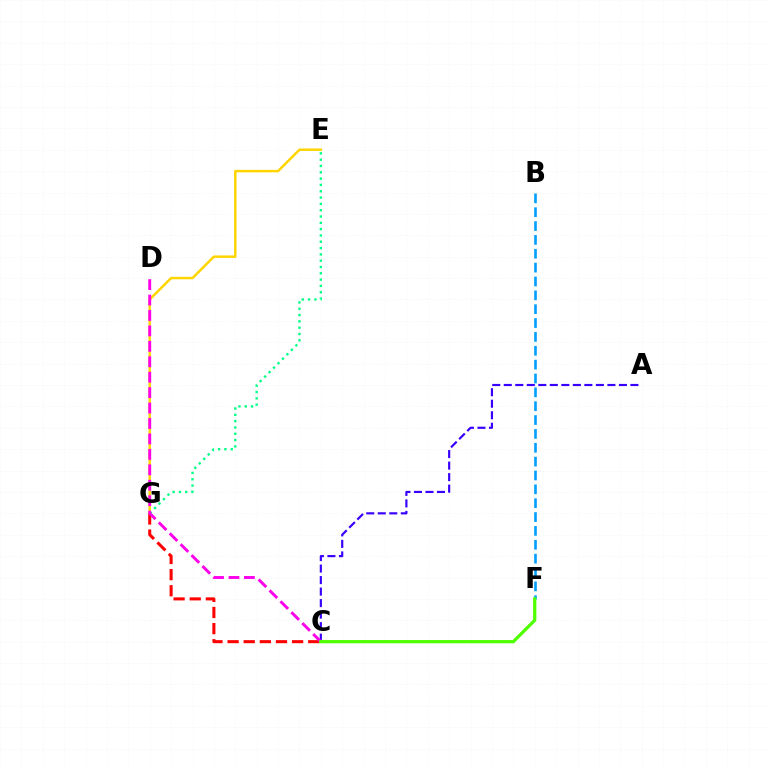{('A', 'C'): [{'color': '#3700ff', 'line_style': 'dashed', 'thickness': 1.56}], ('E', 'G'): [{'color': '#00ff86', 'line_style': 'dotted', 'thickness': 1.72}, {'color': '#ffd500', 'line_style': 'solid', 'thickness': 1.78}], ('B', 'F'): [{'color': '#009eff', 'line_style': 'dashed', 'thickness': 1.88}], ('C', 'G'): [{'color': '#ff0000', 'line_style': 'dashed', 'thickness': 2.19}], ('C', 'D'): [{'color': '#ff00ed', 'line_style': 'dashed', 'thickness': 2.1}], ('C', 'F'): [{'color': '#4fff00', 'line_style': 'solid', 'thickness': 2.33}]}